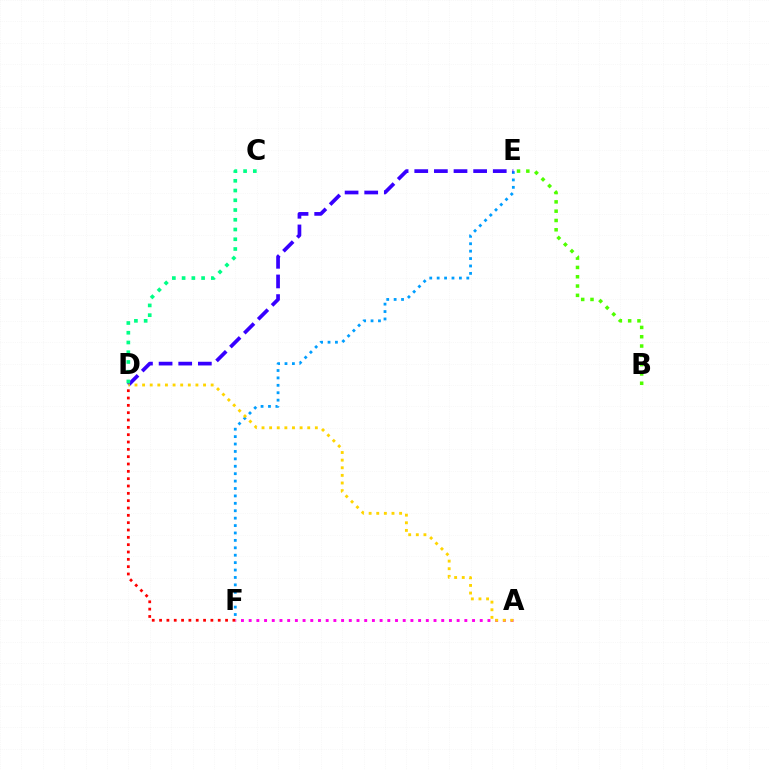{('A', 'F'): [{'color': '#ff00ed', 'line_style': 'dotted', 'thickness': 2.09}], ('E', 'F'): [{'color': '#009eff', 'line_style': 'dotted', 'thickness': 2.01}], ('D', 'E'): [{'color': '#3700ff', 'line_style': 'dashed', 'thickness': 2.67}], ('A', 'D'): [{'color': '#ffd500', 'line_style': 'dotted', 'thickness': 2.07}], ('C', 'D'): [{'color': '#00ff86', 'line_style': 'dotted', 'thickness': 2.65}], ('B', 'E'): [{'color': '#4fff00', 'line_style': 'dotted', 'thickness': 2.53}], ('D', 'F'): [{'color': '#ff0000', 'line_style': 'dotted', 'thickness': 1.99}]}